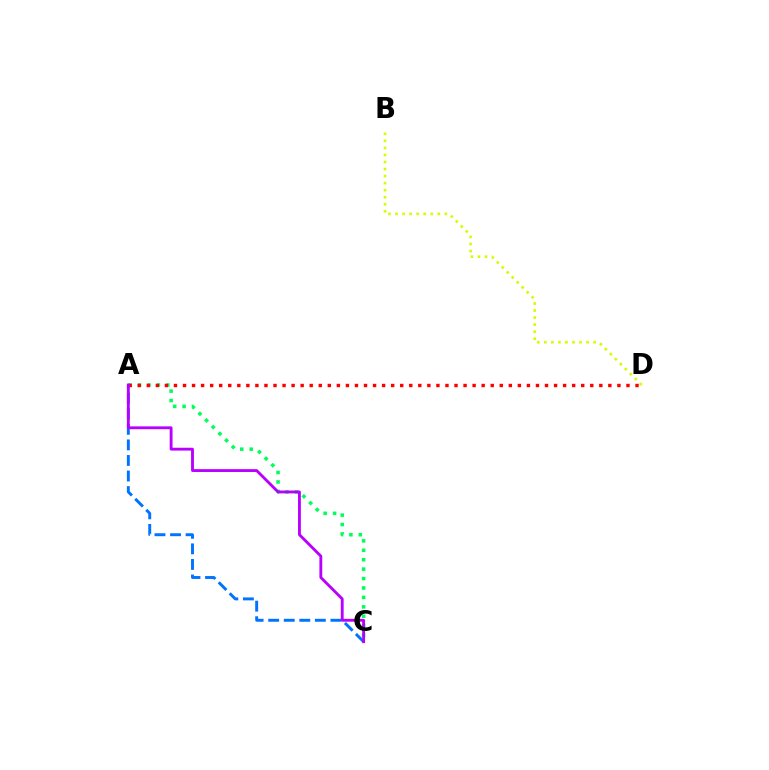{('A', 'C'): [{'color': '#00ff5c', 'line_style': 'dotted', 'thickness': 2.56}, {'color': '#0074ff', 'line_style': 'dashed', 'thickness': 2.11}, {'color': '#b900ff', 'line_style': 'solid', 'thickness': 2.05}], ('A', 'D'): [{'color': '#ff0000', 'line_style': 'dotted', 'thickness': 2.46}], ('B', 'D'): [{'color': '#d1ff00', 'line_style': 'dotted', 'thickness': 1.91}]}